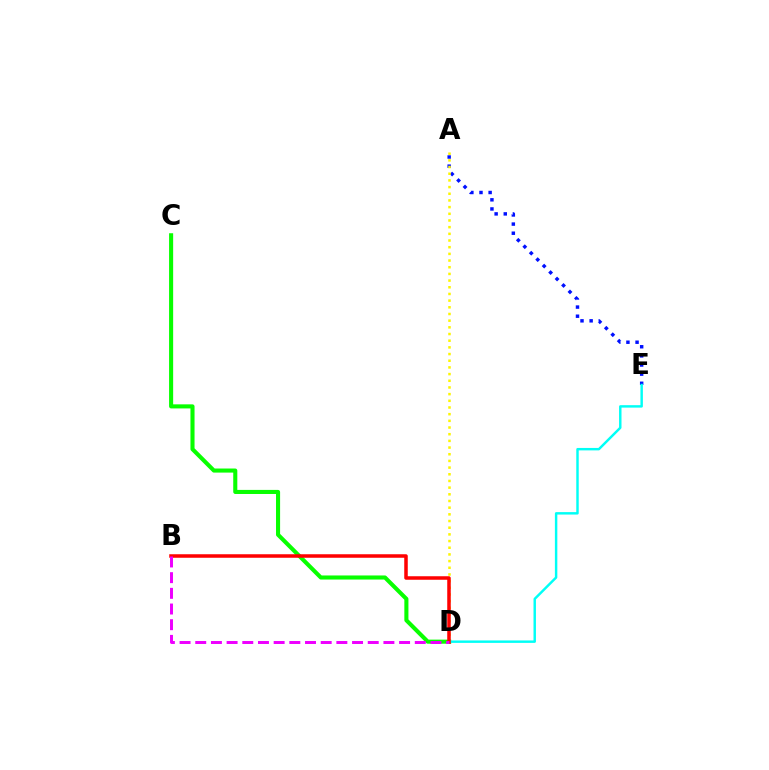{('C', 'D'): [{'color': '#08ff00', 'line_style': 'solid', 'thickness': 2.94}], ('A', 'E'): [{'color': '#0010ff', 'line_style': 'dotted', 'thickness': 2.48}], ('A', 'D'): [{'color': '#fcf500', 'line_style': 'dotted', 'thickness': 1.81}], ('D', 'E'): [{'color': '#00fff6', 'line_style': 'solid', 'thickness': 1.76}], ('B', 'D'): [{'color': '#ff0000', 'line_style': 'solid', 'thickness': 2.53}, {'color': '#ee00ff', 'line_style': 'dashed', 'thickness': 2.13}]}